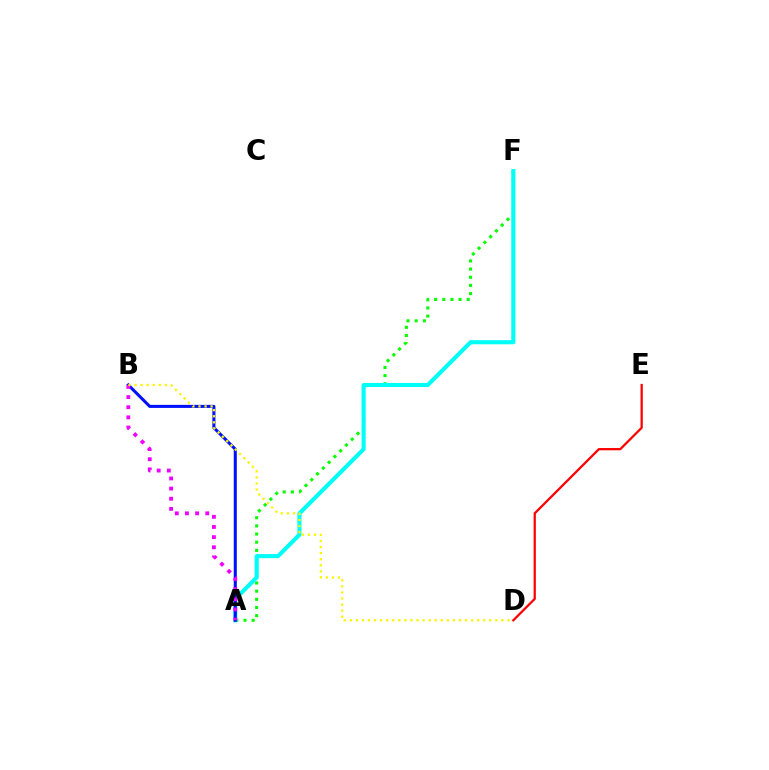{('A', 'F'): [{'color': '#08ff00', 'line_style': 'dotted', 'thickness': 2.22}, {'color': '#00fff6', 'line_style': 'solid', 'thickness': 2.95}], ('A', 'B'): [{'color': '#0010ff', 'line_style': 'solid', 'thickness': 2.19}, {'color': '#ee00ff', 'line_style': 'dotted', 'thickness': 2.76}], ('D', 'E'): [{'color': '#ff0000', 'line_style': 'solid', 'thickness': 1.63}], ('B', 'D'): [{'color': '#fcf500', 'line_style': 'dotted', 'thickness': 1.65}]}